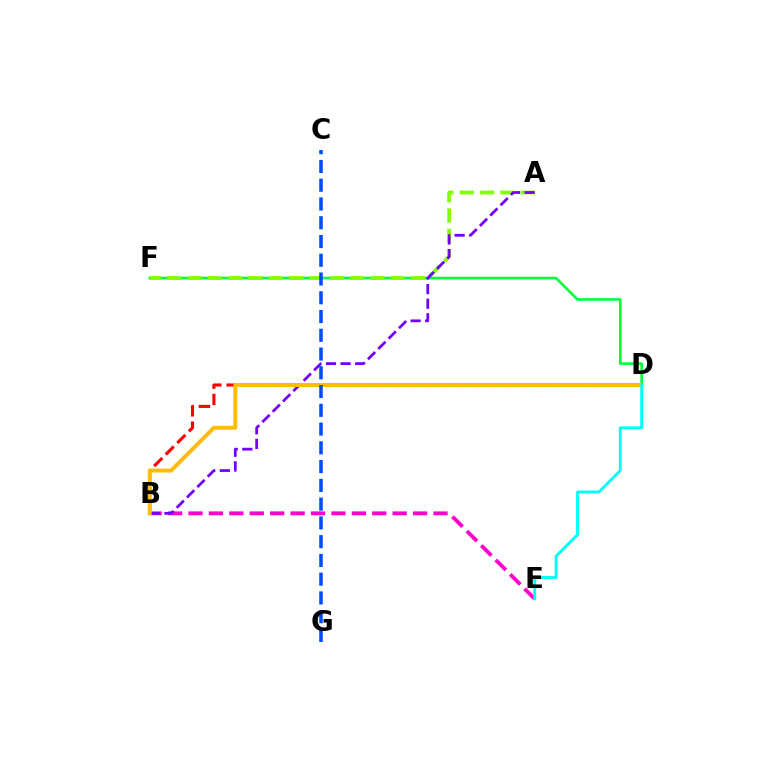{('B', 'D'): [{'color': '#ff0000', 'line_style': 'dashed', 'thickness': 2.22}, {'color': '#ffbd00', 'line_style': 'solid', 'thickness': 2.83}], ('D', 'F'): [{'color': '#00ff39', 'line_style': 'solid', 'thickness': 1.88}], ('A', 'F'): [{'color': '#84ff00', 'line_style': 'dashed', 'thickness': 2.76}], ('B', 'E'): [{'color': '#ff00cf', 'line_style': 'dashed', 'thickness': 2.77}], ('A', 'B'): [{'color': '#7200ff', 'line_style': 'dashed', 'thickness': 1.99}], ('D', 'E'): [{'color': '#00fff6', 'line_style': 'solid', 'thickness': 2.06}], ('C', 'G'): [{'color': '#004bff', 'line_style': 'dashed', 'thickness': 2.55}]}